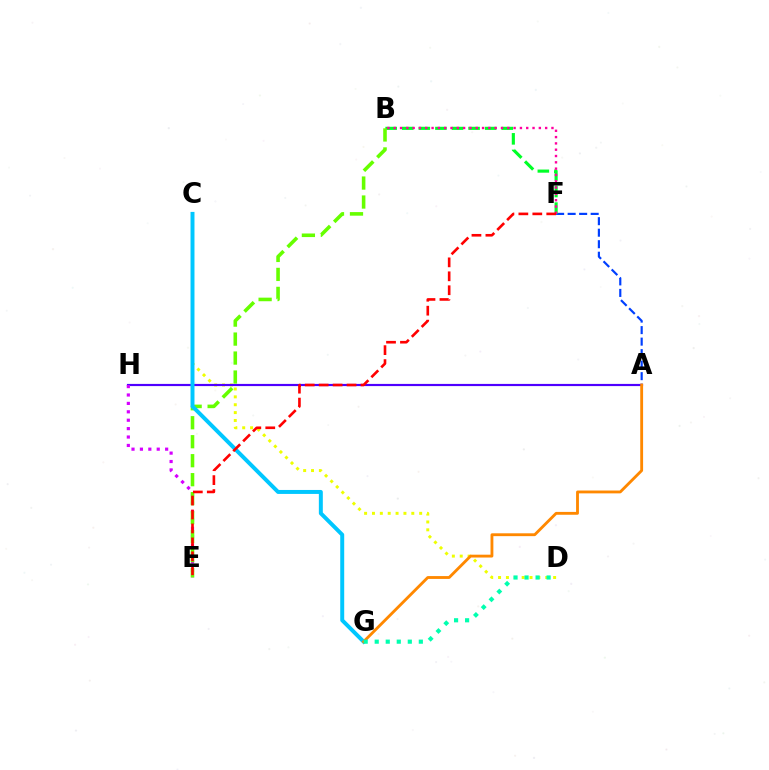{('C', 'D'): [{'color': '#eeff00', 'line_style': 'dotted', 'thickness': 2.14}], ('A', 'F'): [{'color': '#003fff', 'line_style': 'dashed', 'thickness': 1.56}], ('B', 'F'): [{'color': '#00ff27', 'line_style': 'dashed', 'thickness': 2.25}, {'color': '#ff00a0', 'line_style': 'dotted', 'thickness': 1.71}], ('A', 'H'): [{'color': '#4f00ff', 'line_style': 'solid', 'thickness': 1.57}], ('E', 'H'): [{'color': '#d600ff', 'line_style': 'dotted', 'thickness': 2.28}], ('B', 'E'): [{'color': '#66ff00', 'line_style': 'dashed', 'thickness': 2.58}], ('C', 'G'): [{'color': '#00c7ff', 'line_style': 'solid', 'thickness': 2.85}], ('A', 'G'): [{'color': '#ff8800', 'line_style': 'solid', 'thickness': 2.05}], ('E', 'F'): [{'color': '#ff0000', 'line_style': 'dashed', 'thickness': 1.89}], ('D', 'G'): [{'color': '#00ffaf', 'line_style': 'dotted', 'thickness': 3.0}]}